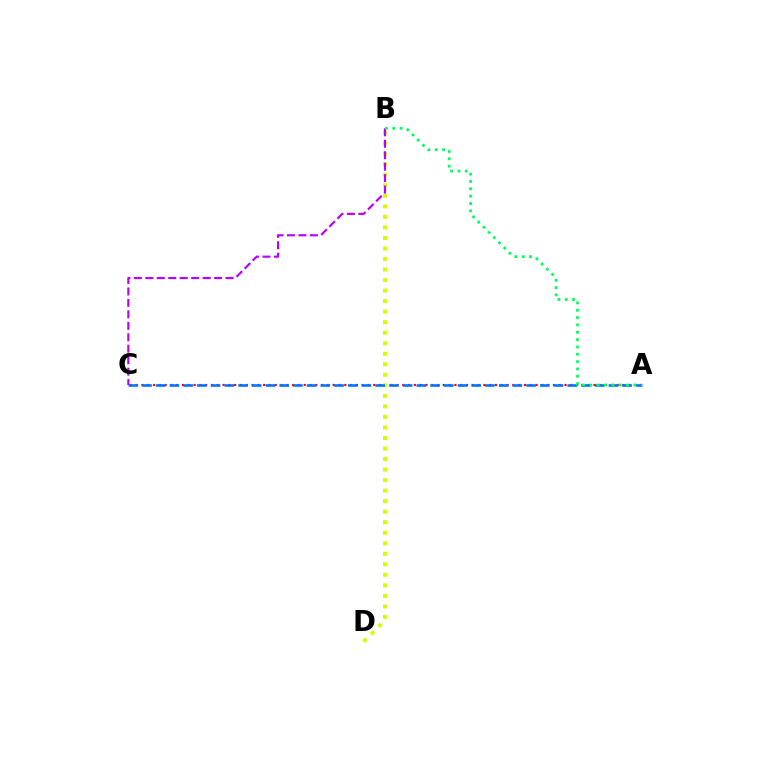{('A', 'C'): [{'color': '#ff0000', 'line_style': 'dotted', 'thickness': 1.57}, {'color': '#0074ff', 'line_style': 'dashed', 'thickness': 1.86}], ('B', 'D'): [{'color': '#d1ff00', 'line_style': 'dotted', 'thickness': 2.86}], ('B', 'C'): [{'color': '#b900ff', 'line_style': 'dashed', 'thickness': 1.56}], ('A', 'B'): [{'color': '#00ff5c', 'line_style': 'dotted', 'thickness': 1.99}]}